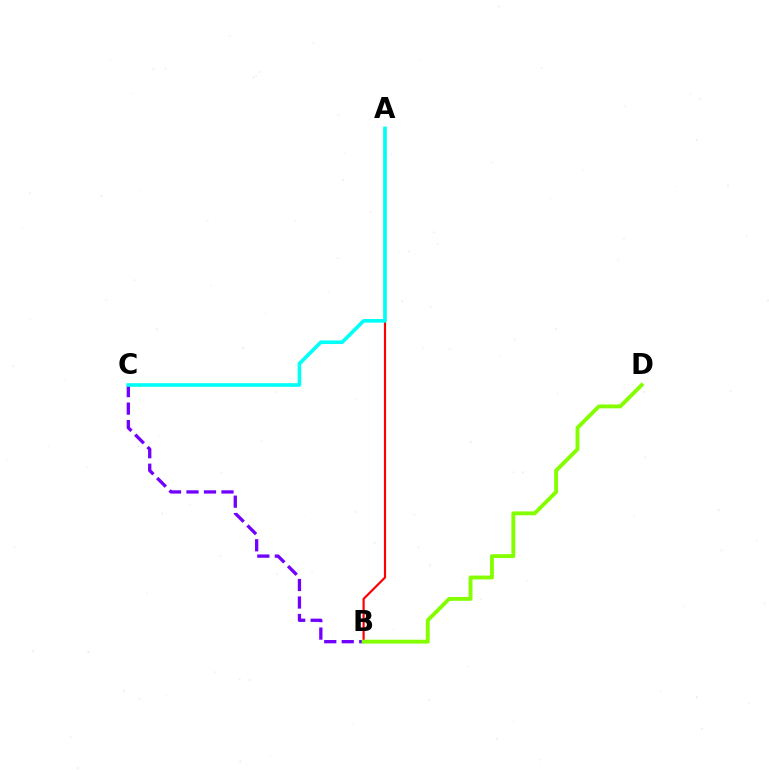{('A', 'B'): [{'color': '#ff0000', 'line_style': 'solid', 'thickness': 1.57}], ('B', 'C'): [{'color': '#7200ff', 'line_style': 'dashed', 'thickness': 2.38}], ('A', 'C'): [{'color': '#00fff6', 'line_style': 'solid', 'thickness': 2.61}], ('B', 'D'): [{'color': '#84ff00', 'line_style': 'solid', 'thickness': 2.79}]}